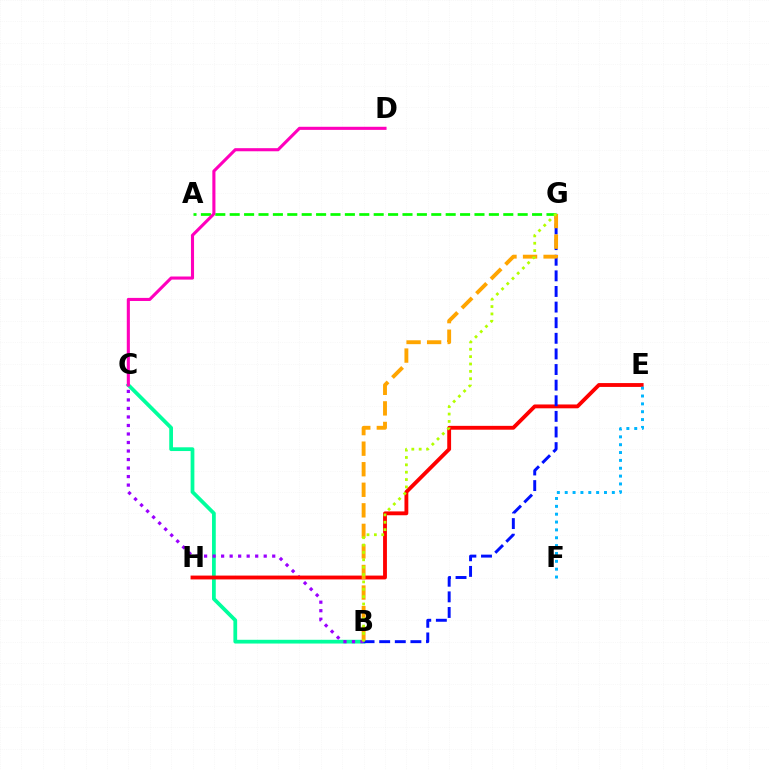{('B', 'C'): [{'color': '#00ff9d', 'line_style': 'solid', 'thickness': 2.7}, {'color': '#9b00ff', 'line_style': 'dotted', 'thickness': 2.31}], ('E', 'H'): [{'color': '#ff0000', 'line_style': 'solid', 'thickness': 2.77}], ('B', 'G'): [{'color': '#0010ff', 'line_style': 'dashed', 'thickness': 2.12}, {'color': '#ffa500', 'line_style': 'dashed', 'thickness': 2.79}, {'color': '#b3ff00', 'line_style': 'dotted', 'thickness': 2.0}], ('E', 'F'): [{'color': '#00b5ff', 'line_style': 'dotted', 'thickness': 2.13}], ('A', 'G'): [{'color': '#08ff00', 'line_style': 'dashed', 'thickness': 1.96}], ('C', 'D'): [{'color': '#ff00bd', 'line_style': 'solid', 'thickness': 2.23}]}